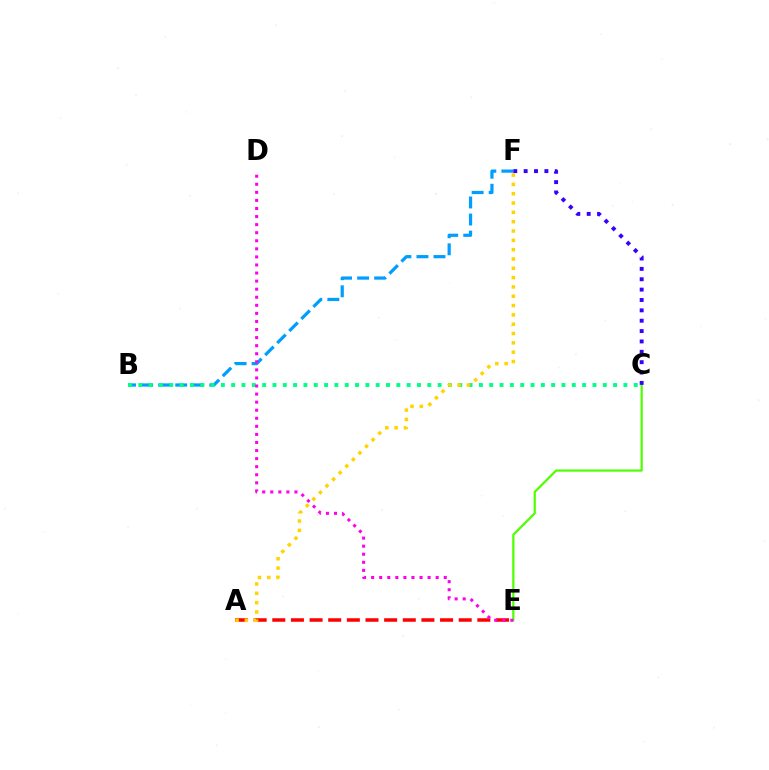{('B', 'F'): [{'color': '#009eff', 'line_style': 'dashed', 'thickness': 2.32}], ('A', 'E'): [{'color': '#ff0000', 'line_style': 'dashed', 'thickness': 2.53}], ('C', 'E'): [{'color': '#4fff00', 'line_style': 'solid', 'thickness': 1.6}], ('C', 'F'): [{'color': '#3700ff', 'line_style': 'dotted', 'thickness': 2.82}], ('B', 'C'): [{'color': '#00ff86', 'line_style': 'dotted', 'thickness': 2.8}], ('A', 'F'): [{'color': '#ffd500', 'line_style': 'dotted', 'thickness': 2.53}], ('D', 'E'): [{'color': '#ff00ed', 'line_style': 'dotted', 'thickness': 2.19}]}